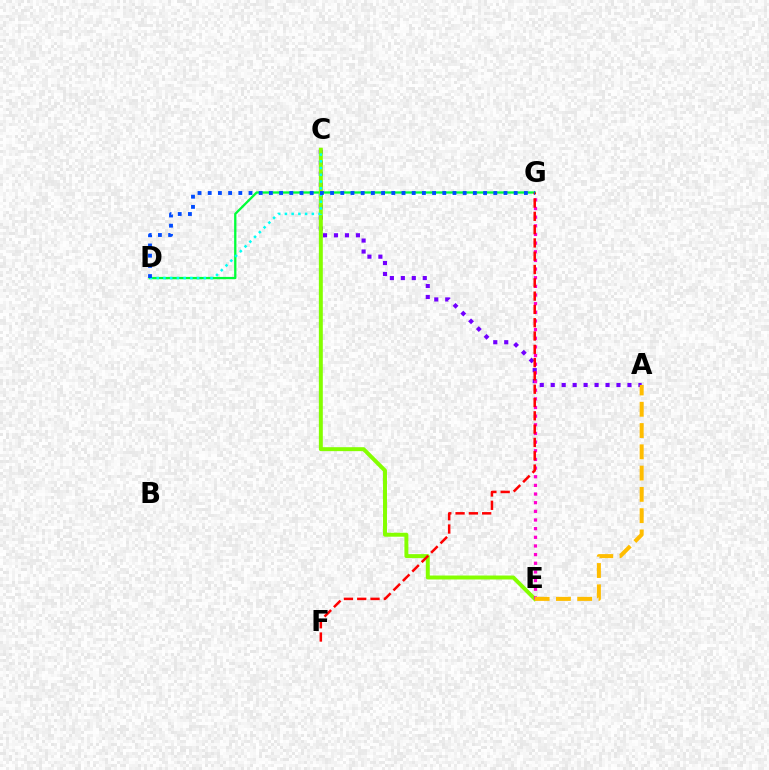{('D', 'G'): [{'color': '#00ff39', 'line_style': 'solid', 'thickness': 1.65}, {'color': '#004bff', 'line_style': 'dotted', 'thickness': 2.77}], ('A', 'C'): [{'color': '#7200ff', 'line_style': 'dotted', 'thickness': 2.98}], ('C', 'E'): [{'color': '#84ff00', 'line_style': 'solid', 'thickness': 2.85}], ('E', 'G'): [{'color': '#ff00cf', 'line_style': 'dotted', 'thickness': 2.35}], ('F', 'G'): [{'color': '#ff0000', 'line_style': 'dashed', 'thickness': 1.81}], ('A', 'E'): [{'color': '#ffbd00', 'line_style': 'dashed', 'thickness': 2.89}], ('C', 'D'): [{'color': '#00fff6', 'line_style': 'dotted', 'thickness': 1.83}]}